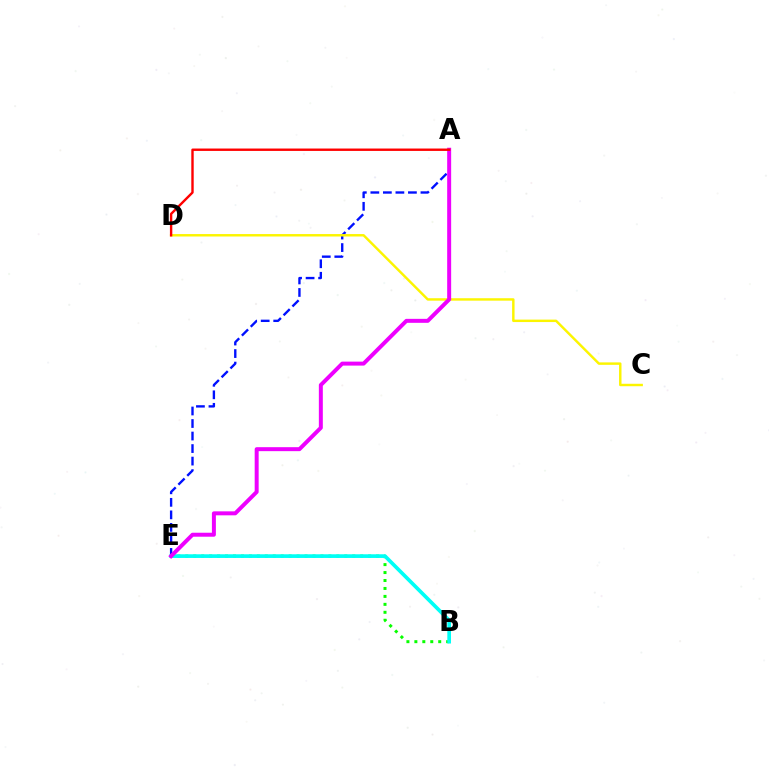{('B', 'E'): [{'color': '#08ff00', 'line_style': 'dotted', 'thickness': 2.16}, {'color': '#00fff6', 'line_style': 'solid', 'thickness': 2.65}], ('A', 'E'): [{'color': '#0010ff', 'line_style': 'dashed', 'thickness': 1.7}, {'color': '#ee00ff', 'line_style': 'solid', 'thickness': 2.86}], ('C', 'D'): [{'color': '#fcf500', 'line_style': 'solid', 'thickness': 1.76}], ('A', 'D'): [{'color': '#ff0000', 'line_style': 'solid', 'thickness': 1.73}]}